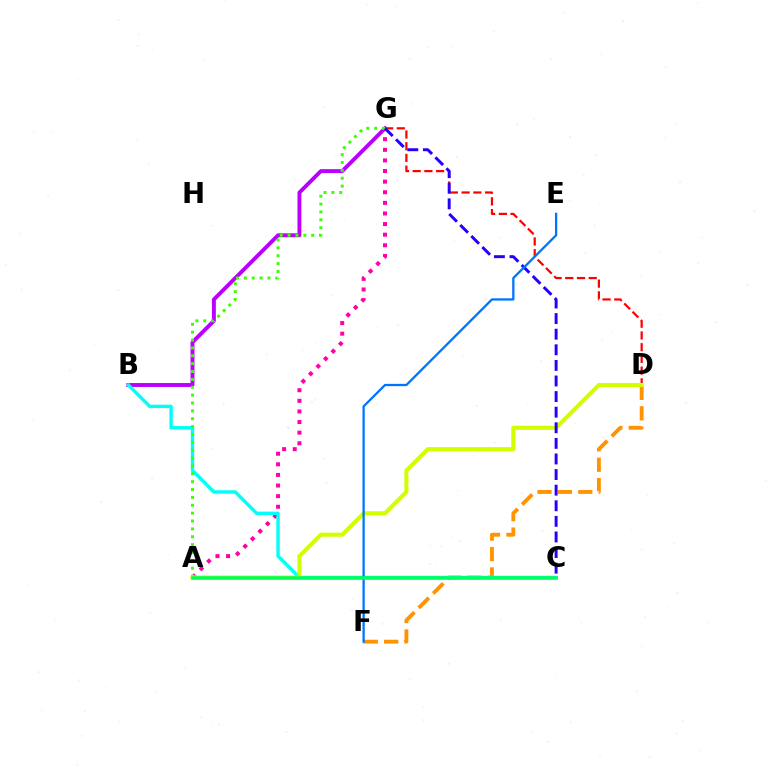{('D', 'F'): [{'color': '#ff9400', 'line_style': 'dashed', 'thickness': 2.77}], ('A', 'G'): [{'color': '#ff00ac', 'line_style': 'dotted', 'thickness': 2.88}, {'color': '#3dff00', 'line_style': 'dotted', 'thickness': 2.14}], ('B', 'G'): [{'color': '#b900ff', 'line_style': 'solid', 'thickness': 2.81}], ('B', 'C'): [{'color': '#00fff6', 'line_style': 'solid', 'thickness': 2.46}], ('D', 'G'): [{'color': '#ff0000', 'line_style': 'dashed', 'thickness': 1.59}], ('A', 'D'): [{'color': '#d1ff00', 'line_style': 'solid', 'thickness': 2.96}], ('C', 'G'): [{'color': '#2500ff', 'line_style': 'dashed', 'thickness': 2.12}], ('E', 'F'): [{'color': '#0074ff', 'line_style': 'solid', 'thickness': 1.65}], ('A', 'C'): [{'color': '#00ff5c', 'line_style': 'solid', 'thickness': 2.55}]}